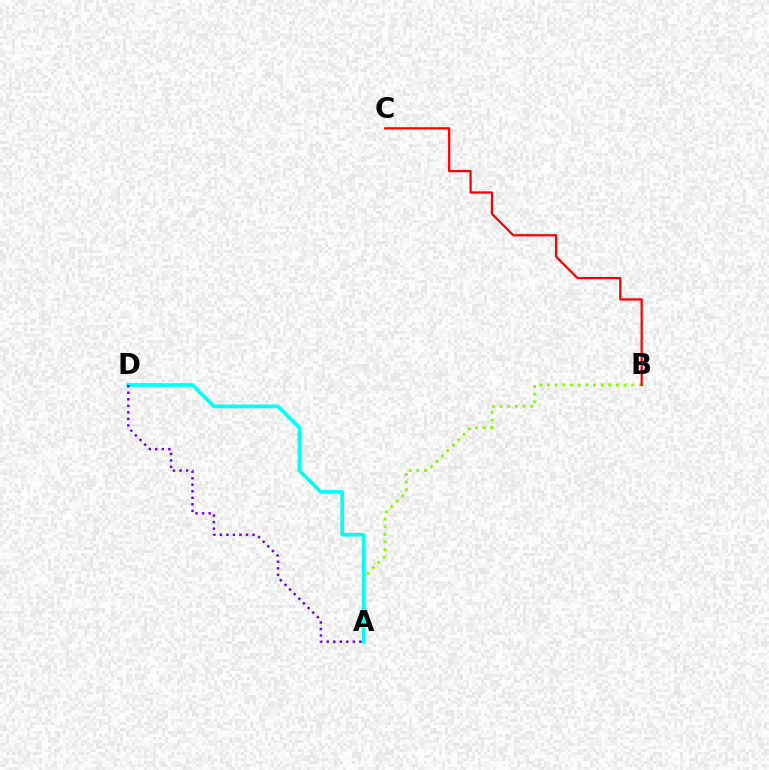{('A', 'B'): [{'color': '#84ff00', 'line_style': 'dotted', 'thickness': 2.08}], ('A', 'D'): [{'color': '#00fff6', 'line_style': 'solid', 'thickness': 2.67}, {'color': '#7200ff', 'line_style': 'dotted', 'thickness': 1.77}], ('B', 'C'): [{'color': '#ff0000', 'line_style': 'solid', 'thickness': 1.62}]}